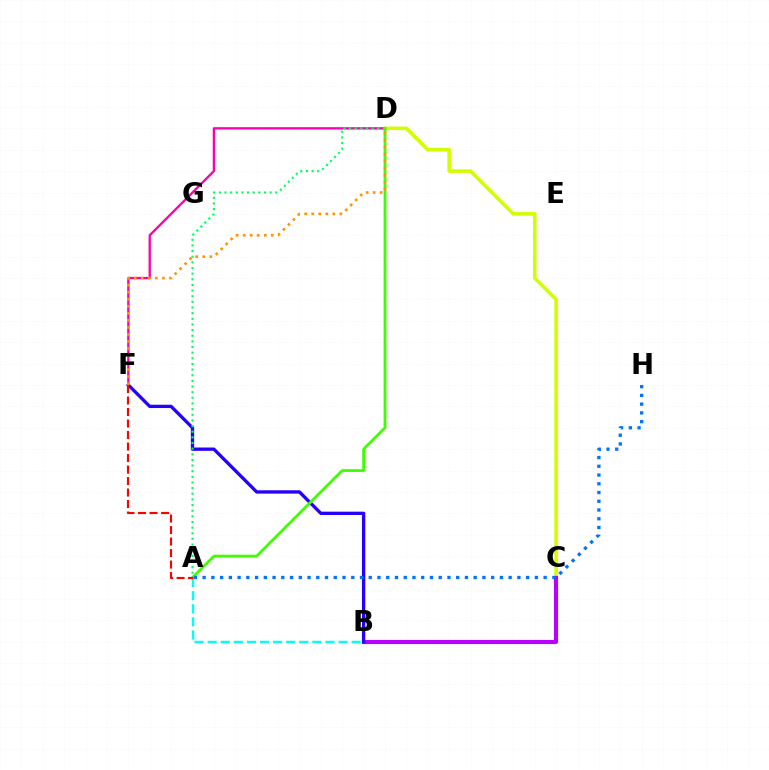{('A', 'B'): [{'color': '#00fff6', 'line_style': 'dashed', 'thickness': 1.78}], ('C', 'D'): [{'color': '#d1ff00', 'line_style': 'solid', 'thickness': 2.57}], ('D', 'F'): [{'color': '#ff00ac', 'line_style': 'solid', 'thickness': 1.67}, {'color': '#ff9400', 'line_style': 'dotted', 'thickness': 1.91}], ('B', 'C'): [{'color': '#b900ff', 'line_style': 'solid', 'thickness': 2.98}], ('B', 'F'): [{'color': '#2500ff', 'line_style': 'solid', 'thickness': 2.39}], ('A', 'D'): [{'color': '#00ff5c', 'line_style': 'dotted', 'thickness': 1.53}, {'color': '#3dff00', 'line_style': 'solid', 'thickness': 2.01}], ('A', 'H'): [{'color': '#0074ff', 'line_style': 'dotted', 'thickness': 2.38}], ('A', 'F'): [{'color': '#ff0000', 'line_style': 'dashed', 'thickness': 1.56}]}